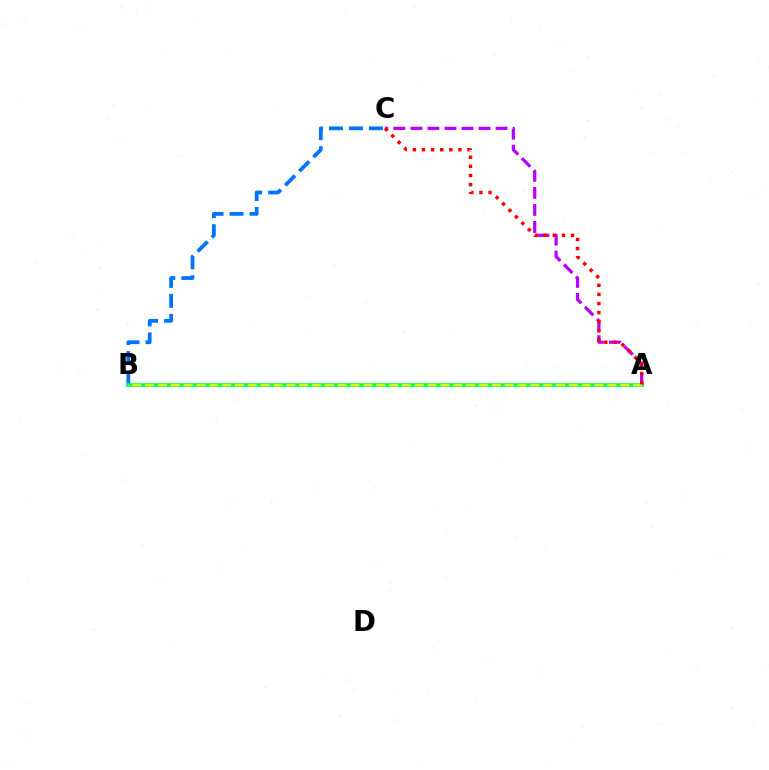{('B', 'C'): [{'color': '#0074ff', 'line_style': 'dashed', 'thickness': 2.72}], ('A', 'B'): [{'color': '#00ff5c', 'line_style': 'solid', 'thickness': 2.69}, {'color': '#d1ff00', 'line_style': 'dashed', 'thickness': 1.74}], ('A', 'C'): [{'color': '#b900ff', 'line_style': 'dashed', 'thickness': 2.31}, {'color': '#ff0000', 'line_style': 'dotted', 'thickness': 2.48}]}